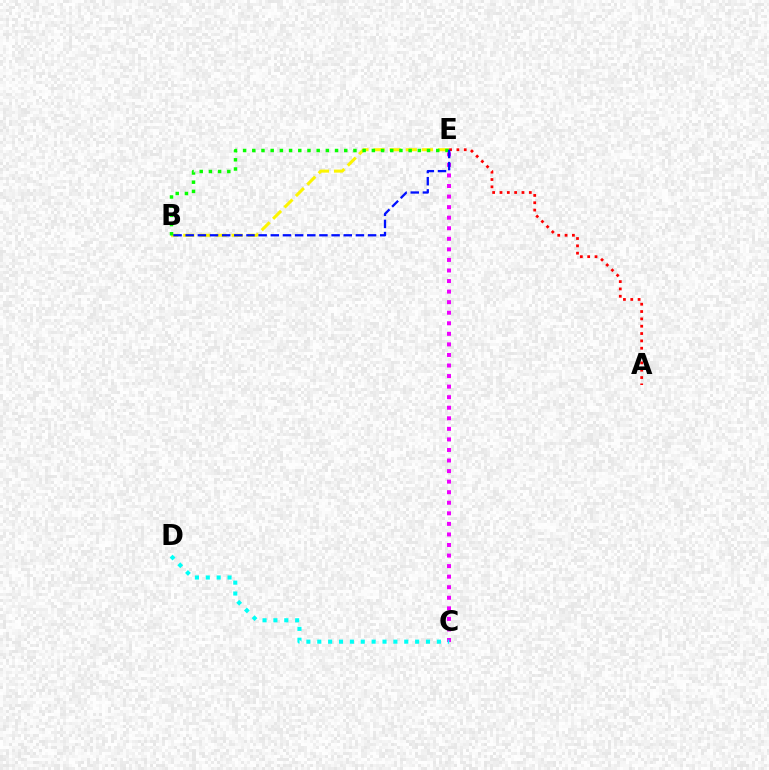{('C', 'E'): [{'color': '#ee00ff', 'line_style': 'dotted', 'thickness': 2.87}], ('B', 'E'): [{'color': '#fcf500', 'line_style': 'dashed', 'thickness': 2.19}, {'color': '#08ff00', 'line_style': 'dotted', 'thickness': 2.5}, {'color': '#0010ff', 'line_style': 'dashed', 'thickness': 1.65}], ('C', 'D'): [{'color': '#00fff6', 'line_style': 'dotted', 'thickness': 2.95}], ('A', 'E'): [{'color': '#ff0000', 'line_style': 'dotted', 'thickness': 1.99}]}